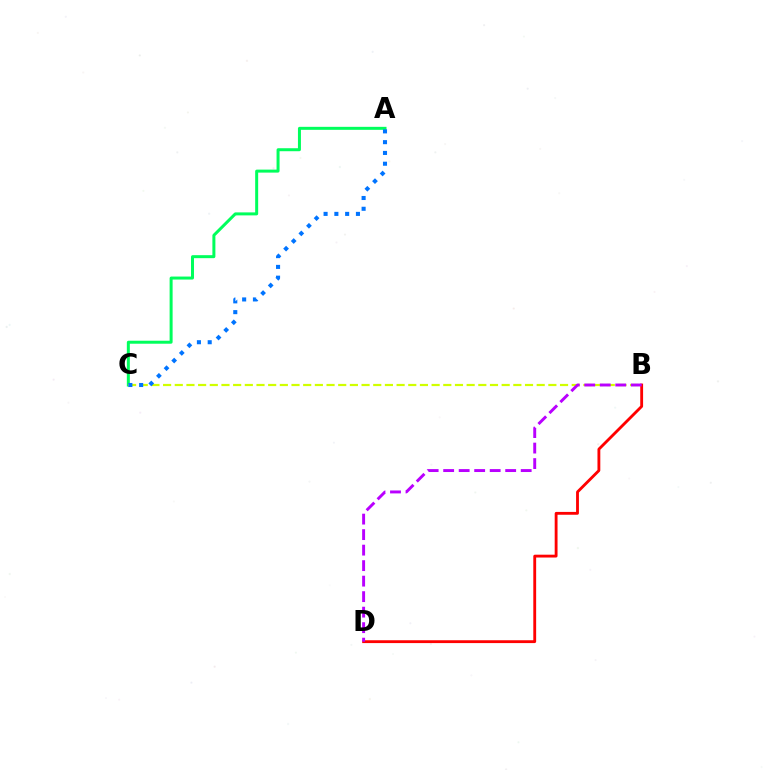{('A', 'C'): [{'color': '#00ff5c', 'line_style': 'solid', 'thickness': 2.16}, {'color': '#0074ff', 'line_style': 'dotted', 'thickness': 2.93}], ('B', 'C'): [{'color': '#d1ff00', 'line_style': 'dashed', 'thickness': 1.59}], ('B', 'D'): [{'color': '#ff0000', 'line_style': 'solid', 'thickness': 2.05}, {'color': '#b900ff', 'line_style': 'dashed', 'thickness': 2.11}]}